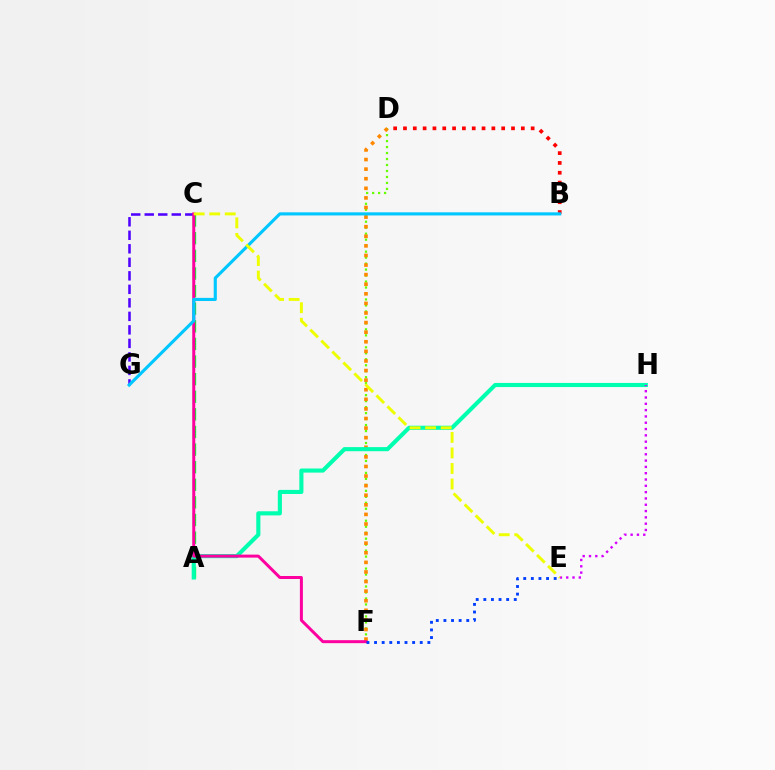{('D', 'F'): [{'color': '#66ff00', 'line_style': 'dotted', 'thickness': 1.62}, {'color': '#ff8800', 'line_style': 'dotted', 'thickness': 2.61}], ('B', 'D'): [{'color': '#ff0000', 'line_style': 'dotted', 'thickness': 2.67}], ('A', 'C'): [{'color': '#00ff27', 'line_style': 'dashed', 'thickness': 2.39}], ('A', 'H'): [{'color': '#00ffaf', 'line_style': 'solid', 'thickness': 2.96}], ('C', 'G'): [{'color': '#4f00ff', 'line_style': 'dashed', 'thickness': 1.84}], ('C', 'F'): [{'color': '#ff00a0', 'line_style': 'solid', 'thickness': 2.16}], ('E', 'H'): [{'color': '#d600ff', 'line_style': 'dotted', 'thickness': 1.71}], ('B', 'G'): [{'color': '#00c7ff', 'line_style': 'solid', 'thickness': 2.25}], ('C', 'E'): [{'color': '#eeff00', 'line_style': 'dashed', 'thickness': 2.11}], ('E', 'F'): [{'color': '#003fff', 'line_style': 'dotted', 'thickness': 2.07}]}